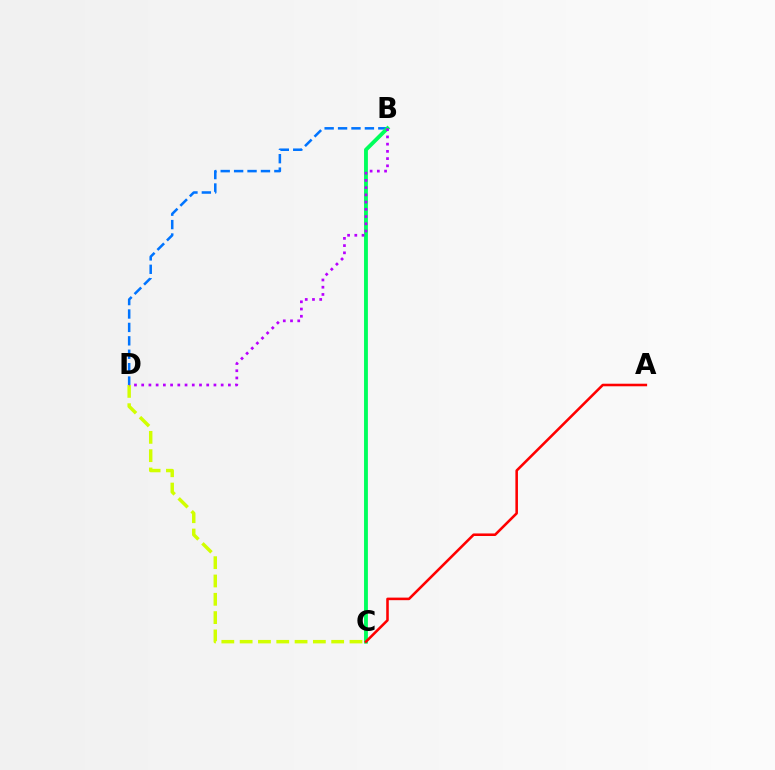{('B', 'D'): [{'color': '#0074ff', 'line_style': 'dashed', 'thickness': 1.82}, {'color': '#b900ff', 'line_style': 'dotted', 'thickness': 1.96}], ('B', 'C'): [{'color': '#00ff5c', 'line_style': 'solid', 'thickness': 2.78}], ('C', 'D'): [{'color': '#d1ff00', 'line_style': 'dashed', 'thickness': 2.49}], ('A', 'C'): [{'color': '#ff0000', 'line_style': 'solid', 'thickness': 1.85}]}